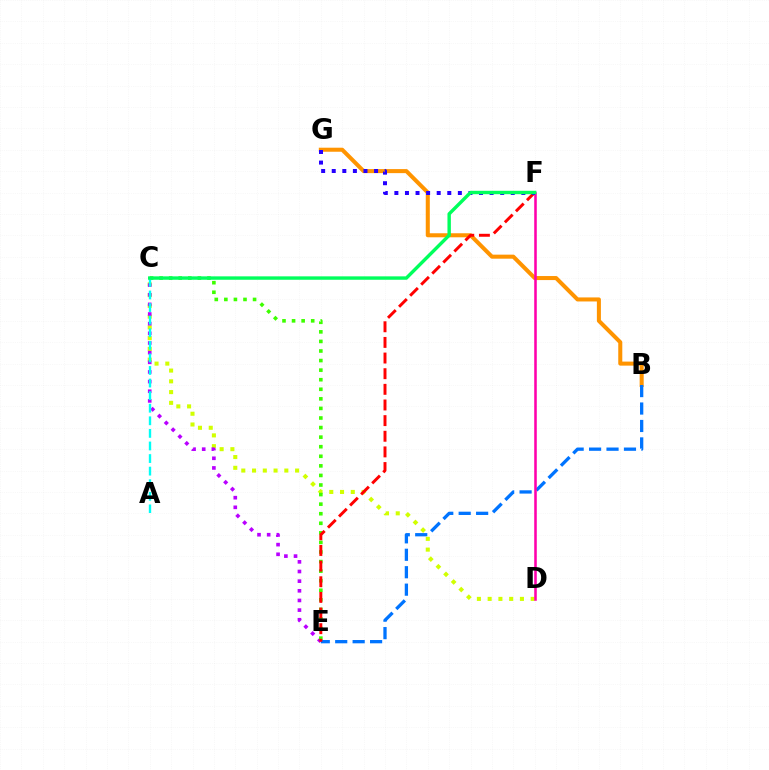{('B', 'G'): [{'color': '#ff9400', 'line_style': 'solid', 'thickness': 2.91}], ('B', 'E'): [{'color': '#0074ff', 'line_style': 'dashed', 'thickness': 2.37}], ('C', 'D'): [{'color': '#d1ff00', 'line_style': 'dotted', 'thickness': 2.92}], ('C', 'E'): [{'color': '#b900ff', 'line_style': 'dotted', 'thickness': 2.62}, {'color': '#3dff00', 'line_style': 'dotted', 'thickness': 2.6}], ('E', 'F'): [{'color': '#ff0000', 'line_style': 'dashed', 'thickness': 2.13}], ('A', 'C'): [{'color': '#00fff6', 'line_style': 'dashed', 'thickness': 1.71}], ('D', 'F'): [{'color': '#ff00ac', 'line_style': 'solid', 'thickness': 1.84}], ('F', 'G'): [{'color': '#2500ff', 'line_style': 'dotted', 'thickness': 2.87}], ('C', 'F'): [{'color': '#00ff5c', 'line_style': 'solid', 'thickness': 2.46}]}